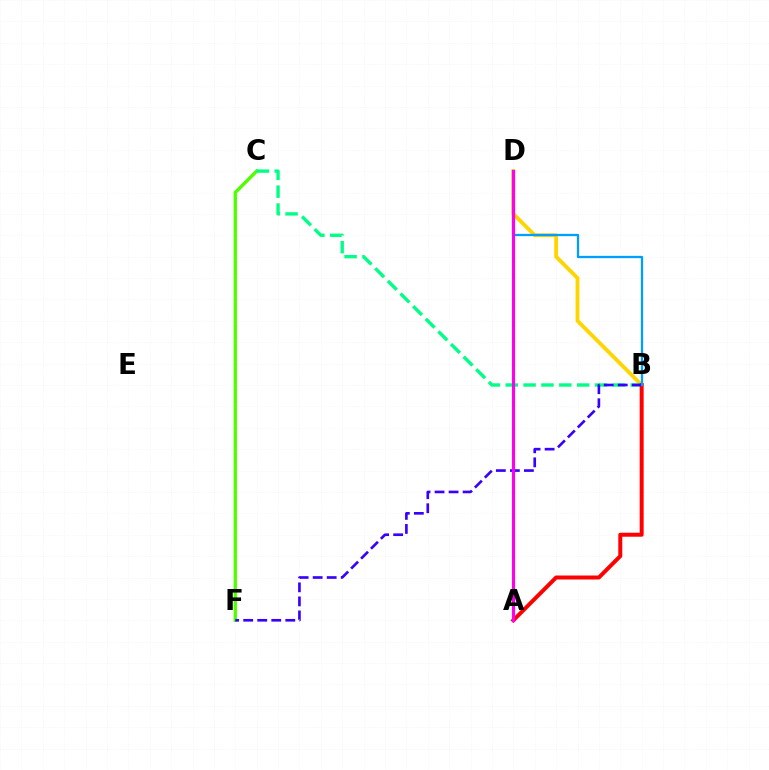{('C', 'F'): [{'color': '#4fff00', 'line_style': 'solid', 'thickness': 2.41}], ('B', 'D'): [{'color': '#ffd500', 'line_style': 'solid', 'thickness': 2.76}, {'color': '#009eff', 'line_style': 'solid', 'thickness': 1.65}], ('B', 'C'): [{'color': '#00ff86', 'line_style': 'dashed', 'thickness': 2.43}], ('A', 'B'): [{'color': '#ff0000', 'line_style': 'solid', 'thickness': 2.86}], ('B', 'F'): [{'color': '#3700ff', 'line_style': 'dashed', 'thickness': 1.91}], ('A', 'D'): [{'color': '#ff00ed', 'line_style': 'solid', 'thickness': 2.24}]}